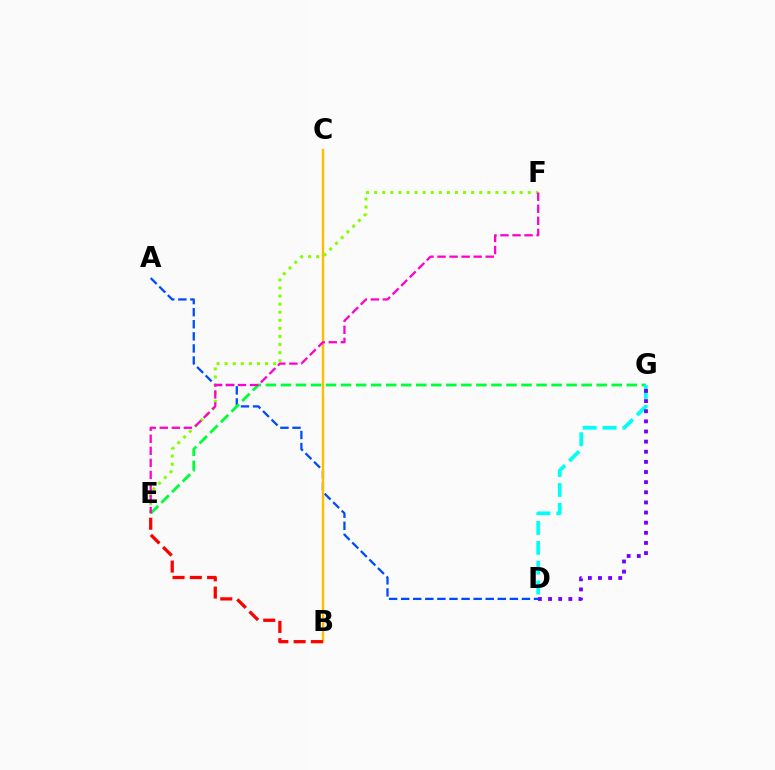{('A', 'D'): [{'color': '#004bff', 'line_style': 'dashed', 'thickness': 1.64}], ('B', 'C'): [{'color': '#ffbd00', 'line_style': 'solid', 'thickness': 1.73}], ('E', 'F'): [{'color': '#84ff00', 'line_style': 'dotted', 'thickness': 2.2}, {'color': '#ff00cf', 'line_style': 'dashed', 'thickness': 1.64}], ('E', 'G'): [{'color': '#00ff39', 'line_style': 'dashed', 'thickness': 2.04}], ('B', 'E'): [{'color': '#ff0000', 'line_style': 'dashed', 'thickness': 2.35}], ('D', 'G'): [{'color': '#00fff6', 'line_style': 'dashed', 'thickness': 2.7}, {'color': '#7200ff', 'line_style': 'dotted', 'thickness': 2.75}]}